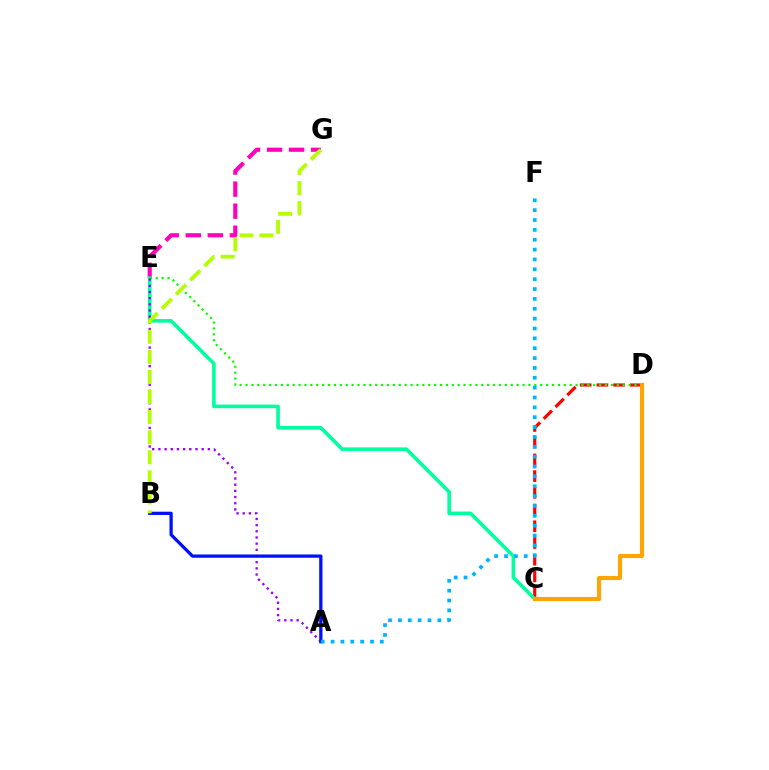{('C', 'D'): [{'color': '#ff0000', 'line_style': 'dashed', 'thickness': 2.27}, {'color': '#ffa500', 'line_style': 'solid', 'thickness': 2.98}], ('E', 'G'): [{'color': '#ff00bd', 'line_style': 'dashed', 'thickness': 2.99}], ('C', 'E'): [{'color': '#00ff9d', 'line_style': 'solid', 'thickness': 2.58}], ('D', 'E'): [{'color': '#08ff00', 'line_style': 'dotted', 'thickness': 1.6}], ('A', 'E'): [{'color': '#9b00ff', 'line_style': 'dotted', 'thickness': 1.68}], ('A', 'B'): [{'color': '#0010ff', 'line_style': 'solid', 'thickness': 2.35}], ('B', 'G'): [{'color': '#b3ff00', 'line_style': 'dashed', 'thickness': 2.73}], ('A', 'F'): [{'color': '#00b5ff', 'line_style': 'dotted', 'thickness': 2.68}]}